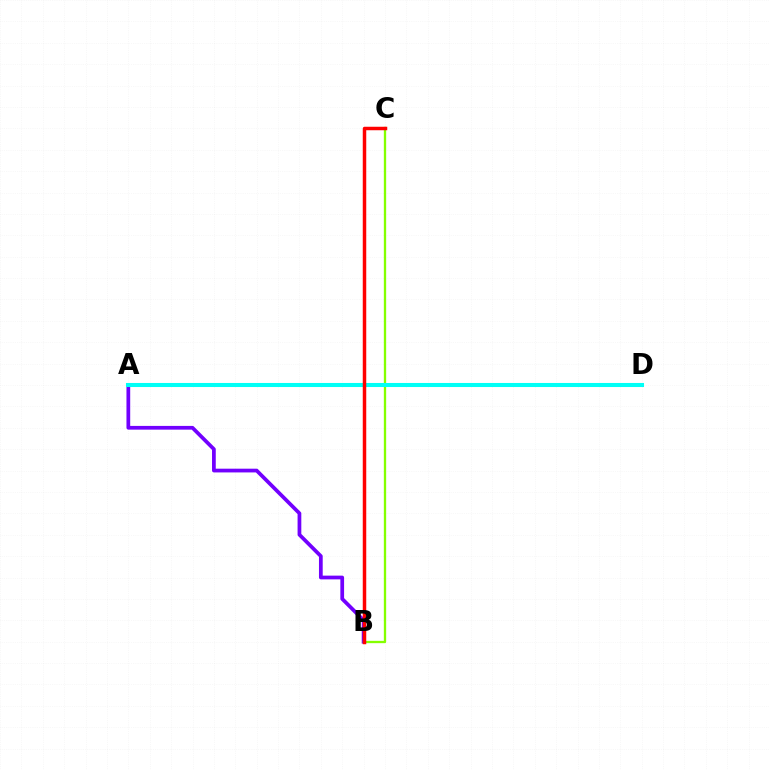{('A', 'B'): [{'color': '#7200ff', 'line_style': 'solid', 'thickness': 2.69}], ('B', 'C'): [{'color': '#84ff00', 'line_style': 'solid', 'thickness': 1.67}, {'color': '#ff0000', 'line_style': 'solid', 'thickness': 2.51}], ('A', 'D'): [{'color': '#00fff6', 'line_style': 'solid', 'thickness': 2.93}]}